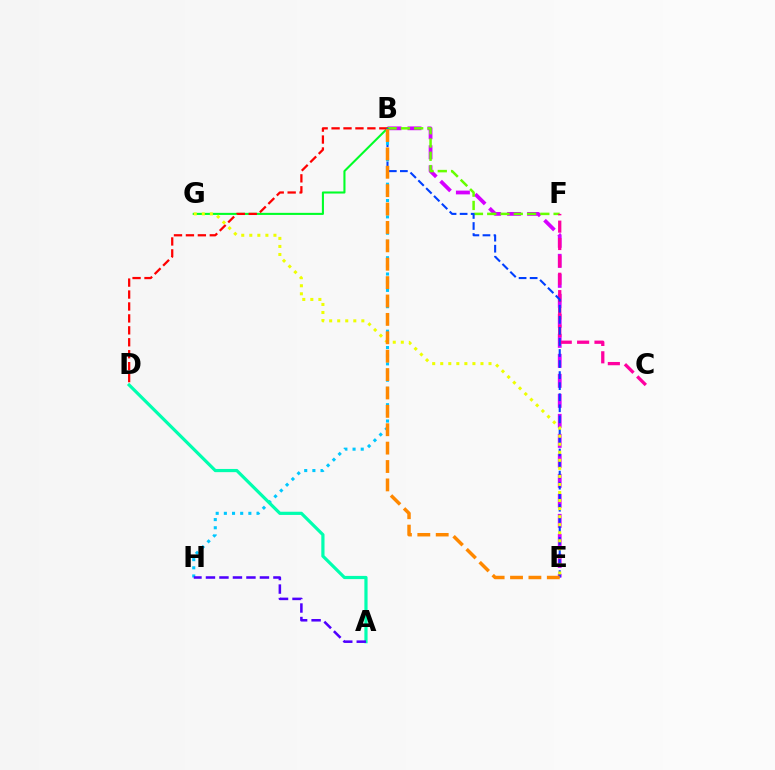{('B', 'E'): [{'color': '#d600ff', 'line_style': 'dashed', 'thickness': 2.72}, {'color': '#003fff', 'line_style': 'dashed', 'thickness': 1.5}, {'color': '#ff8800', 'line_style': 'dashed', 'thickness': 2.5}], ('B', 'F'): [{'color': '#66ff00', 'line_style': 'dashed', 'thickness': 1.8}], ('B', 'G'): [{'color': '#00ff27', 'line_style': 'solid', 'thickness': 1.5}], ('B', 'D'): [{'color': '#ff0000', 'line_style': 'dashed', 'thickness': 1.62}], ('C', 'F'): [{'color': '#ff00a0', 'line_style': 'dashed', 'thickness': 2.36}], ('B', 'H'): [{'color': '#00c7ff', 'line_style': 'dotted', 'thickness': 2.22}], ('E', 'G'): [{'color': '#eeff00', 'line_style': 'dotted', 'thickness': 2.19}], ('A', 'D'): [{'color': '#00ffaf', 'line_style': 'solid', 'thickness': 2.3}], ('A', 'H'): [{'color': '#4f00ff', 'line_style': 'dashed', 'thickness': 1.83}]}